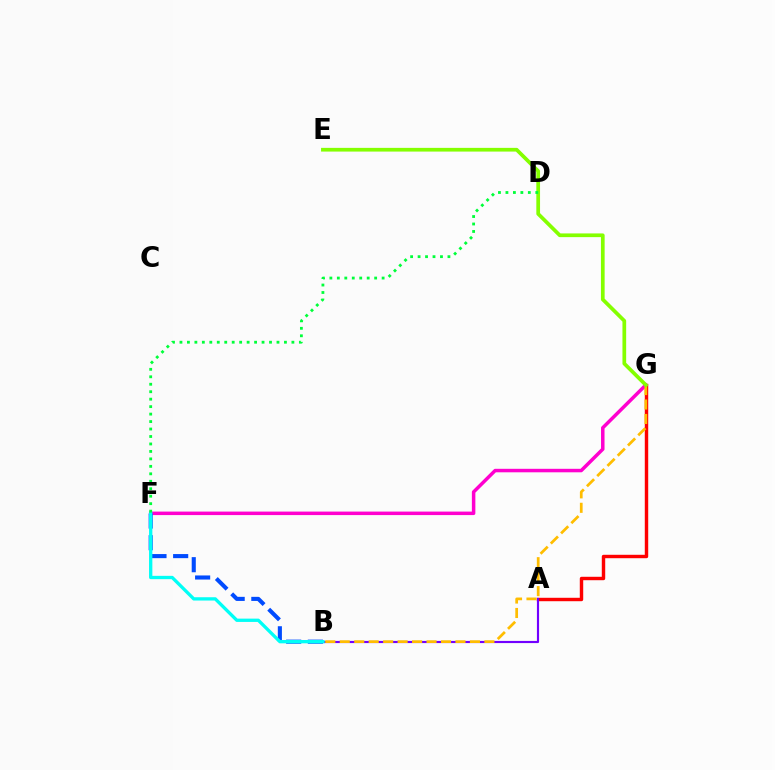{('A', 'G'): [{'color': '#ff0000', 'line_style': 'solid', 'thickness': 2.46}], ('F', 'G'): [{'color': '#ff00cf', 'line_style': 'solid', 'thickness': 2.52}], ('B', 'F'): [{'color': '#004bff', 'line_style': 'dashed', 'thickness': 2.95}, {'color': '#00fff6', 'line_style': 'solid', 'thickness': 2.38}], ('A', 'B'): [{'color': '#7200ff', 'line_style': 'solid', 'thickness': 1.55}], ('B', 'G'): [{'color': '#ffbd00', 'line_style': 'dashed', 'thickness': 1.96}], ('E', 'G'): [{'color': '#84ff00', 'line_style': 'solid', 'thickness': 2.67}], ('D', 'F'): [{'color': '#00ff39', 'line_style': 'dotted', 'thickness': 2.03}]}